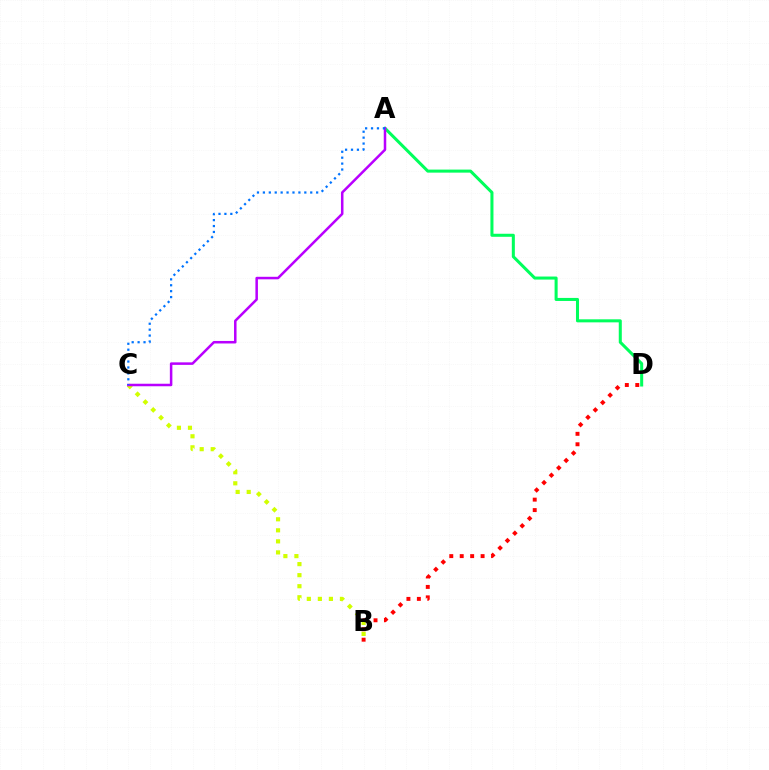{('B', 'D'): [{'color': '#ff0000', 'line_style': 'dotted', 'thickness': 2.84}], ('B', 'C'): [{'color': '#d1ff00', 'line_style': 'dotted', 'thickness': 3.0}], ('A', 'D'): [{'color': '#00ff5c', 'line_style': 'solid', 'thickness': 2.19}], ('A', 'C'): [{'color': '#b900ff', 'line_style': 'solid', 'thickness': 1.81}, {'color': '#0074ff', 'line_style': 'dotted', 'thickness': 1.61}]}